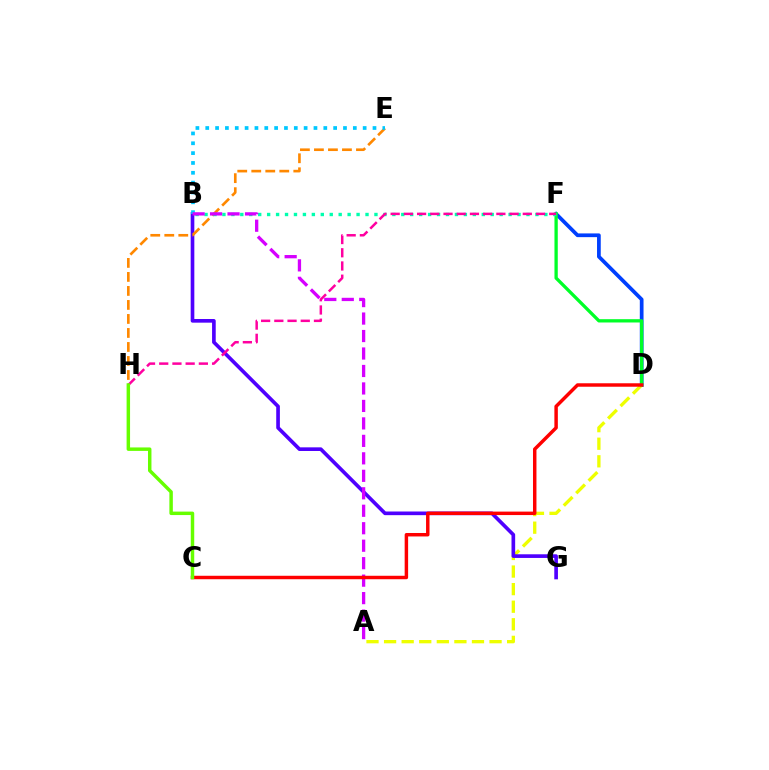{('D', 'F'): [{'color': '#003fff', 'line_style': 'solid', 'thickness': 2.68}, {'color': '#00ff27', 'line_style': 'solid', 'thickness': 2.38}], ('A', 'D'): [{'color': '#eeff00', 'line_style': 'dashed', 'thickness': 2.39}], ('B', 'G'): [{'color': '#4f00ff', 'line_style': 'solid', 'thickness': 2.63}], ('E', 'H'): [{'color': '#ff8800', 'line_style': 'dashed', 'thickness': 1.9}], ('B', 'F'): [{'color': '#00ffaf', 'line_style': 'dotted', 'thickness': 2.43}], ('B', 'E'): [{'color': '#00c7ff', 'line_style': 'dotted', 'thickness': 2.67}], ('F', 'H'): [{'color': '#ff00a0', 'line_style': 'dashed', 'thickness': 1.8}], ('A', 'B'): [{'color': '#d600ff', 'line_style': 'dashed', 'thickness': 2.37}], ('C', 'D'): [{'color': '#ff0000', 'line_style': 'solid', 'thickness': 2.49}], ('C', 'H'): [{'color': '#66ff00', 'line_style': 'solid', 'thickness': 2.49}]}